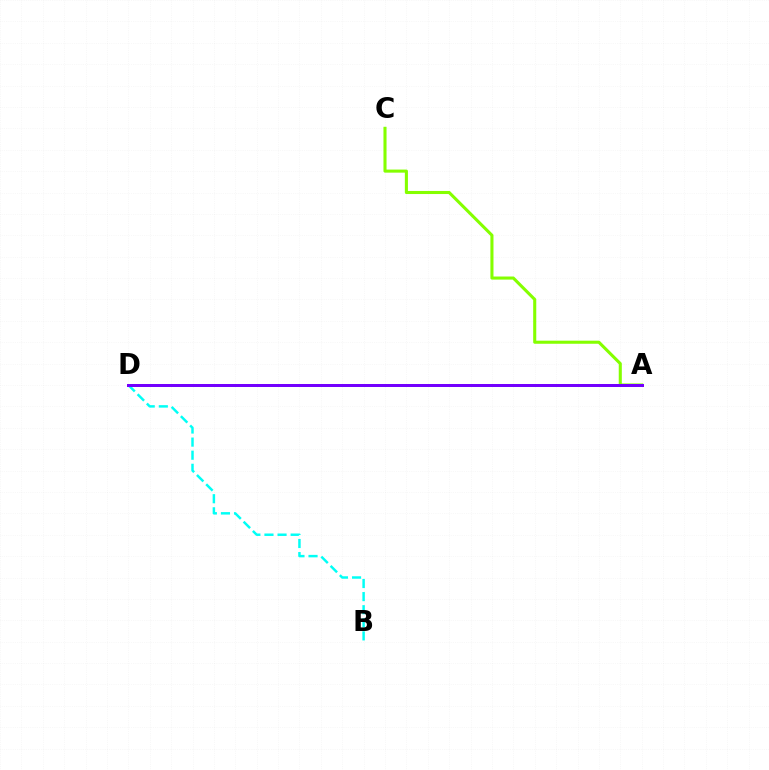{('B', 'D'): [{'color': '#00fff6', 'line_style': 'dashed', 'thickness': 1.78}], ('A', 'D'): [{'color': '#ff0000', 'line_style': 'solid', 'thickness': 1.92}, {'color': '#7200ff', 'line_style': 'solid', 'thickness': 2.14}], ('A', 'C'): [{'color': '#84ff00', 'line_style': 'solid', 'thickness': 2.22}]}